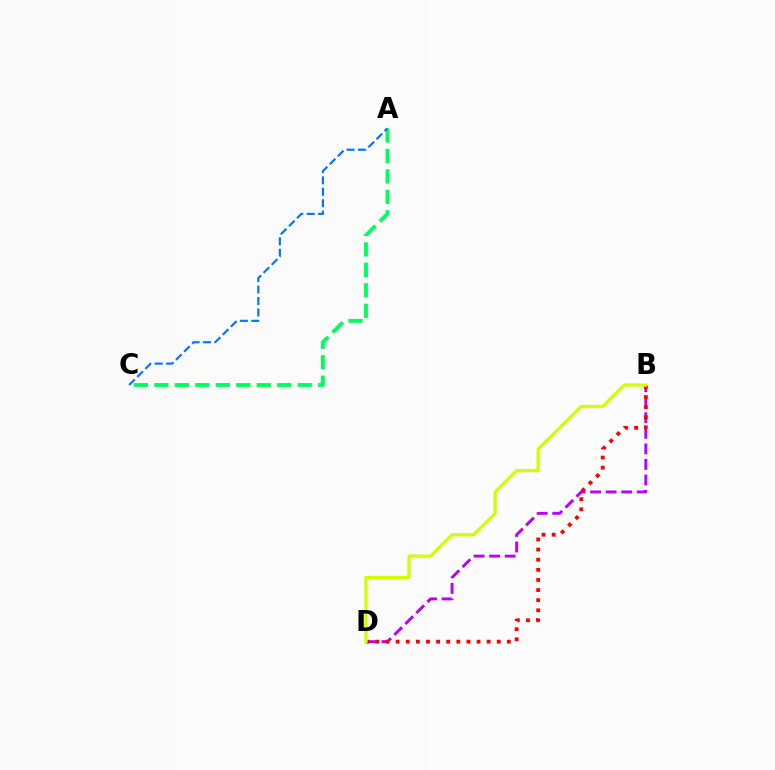{('B', 'D'): [{'color': '#b900ff', 'line_style': 'dashed', 'thickness': 2.11}, {'color': '#ff0000', 'line_style': 'dotted', 'thickness': 2.75}, {'color': '#d1ff00', 'line_style': 'solid', 'thickness': 2.36}], ('A', 'C'): [{'color': '#00ff5c', 'line_style': 'dashed', 'thickness': 2.78}, {'color': '#0074ff', 'line_style': 'dashed', 'thickness': 1.55}]}